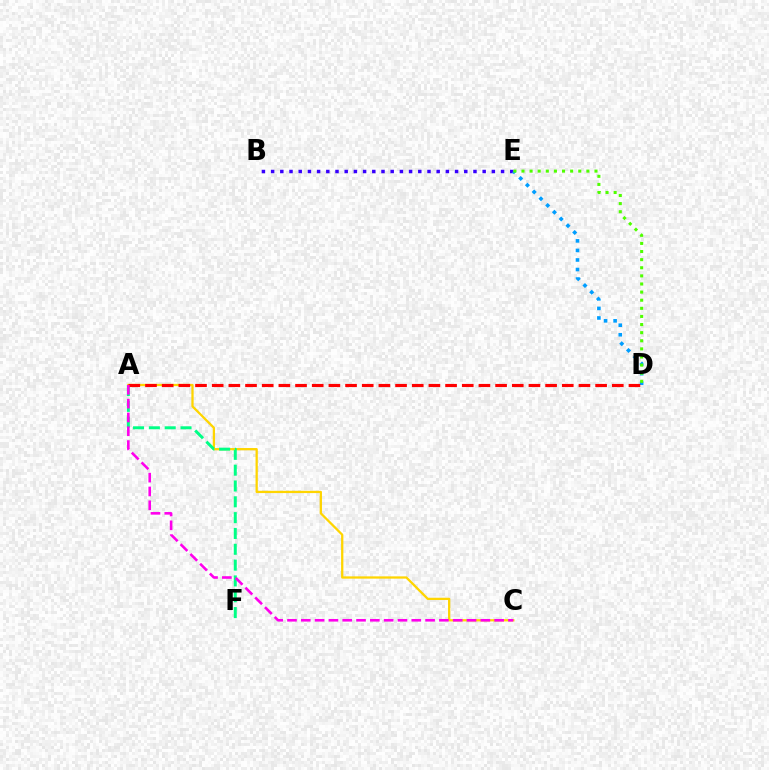{('B', 'E'): [{'color': '#3700ff', 'line_style': 'dotted', 'thickness': 2.5}], ('D', 'E'): [{'color': '#009eff', 'line_style': 'dotted', 'thickness': 2.59}, {'color': '#4fff00', 'line_style': 'dotted', 'thickness': 2.2}], ('A', 'C'): [{'color': '#ffd500', 'line_style': 'solid', 'thickness': 1.64}, {'color': '#ff00ed', 'line_style': 'dashed', 'thickness': 1.88}], ('A', 'F'): [{'color': '#00ff86', 'line_style': 'dashed', 'thickness': 2.15}], ('A', 'D'): [{'color': '#ff0000', 'line_style': 'dashed', 'thickness': 2.26}]}